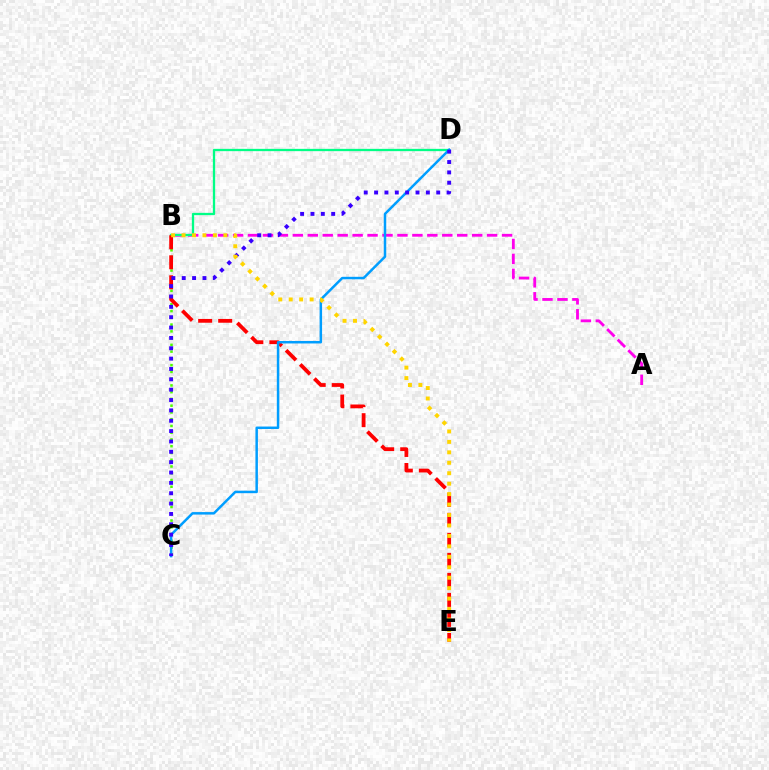{('B', 'C'): [{'color': '#4fff00', 'line_style': 'dotted', 'thickness': 1.84}], ('A', 'B'): [{'color': '#ff00ed', 'line_style': 'dashed', 'thickness': 2.03}], ('B', 'D'): [{'color': '#00ff86', 'line_style': 'solid', 'thickness': 1.66}], ('B', 'E'): [{'color': '#ff0000', 'line_style': 'dashed', 'thickness': 2.72}, {'color': '#ffd500', 'line_style': 'dotted', 'thickness': 2.84}], ('C', 'D'): [{'color': '#009eff', 'line_style': 'solid', 'thickness': 1.79}, {'color': '#3700ff', 'line_style': 'dotted', 'thickness': 2.81}]}